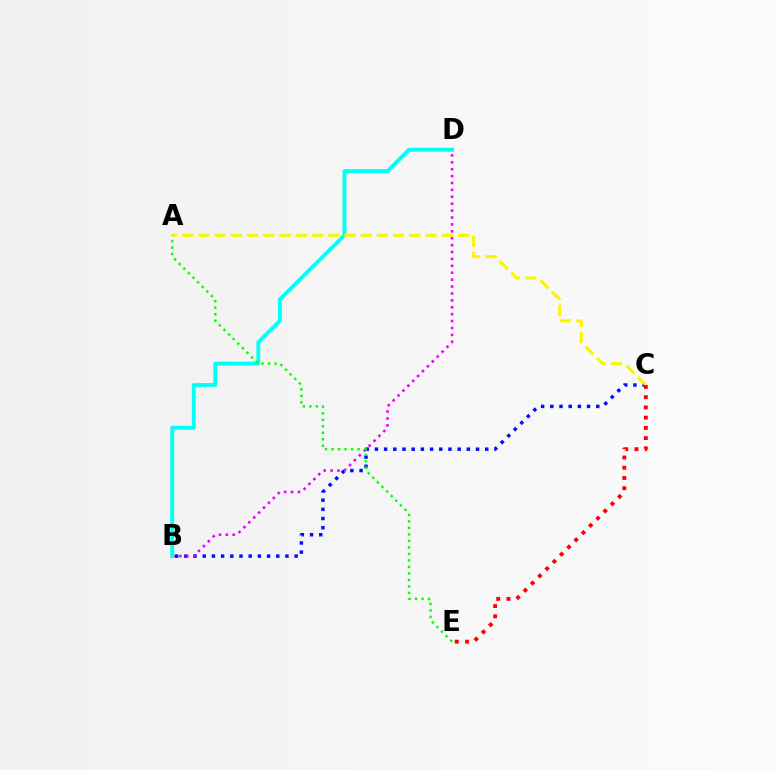{('B', 'C'): [{'color': '#0010ff', 'line_style': 'dotted', 'thickness': 2.5}], ('B', 'D'): [{'color': '#ee00ff', 'line_style': 'dotted', 'thickness': 1.88}, {'color': '#00fff6', 'line_style': 'solid', 'thickness': 2.79}], ('A', 'C'): [{'color': '#fcf500', 'line_style': 'dashed', 'thickness': 2.21}], ('C', 'E'): [{'color': '#ff0000', 'line_style': 'dotted', 'thickness': 2.78}], ('A', 'E'): [{'color': '#08ff00', 'line_style': 'dotted', 'thickness': 1.77}]}